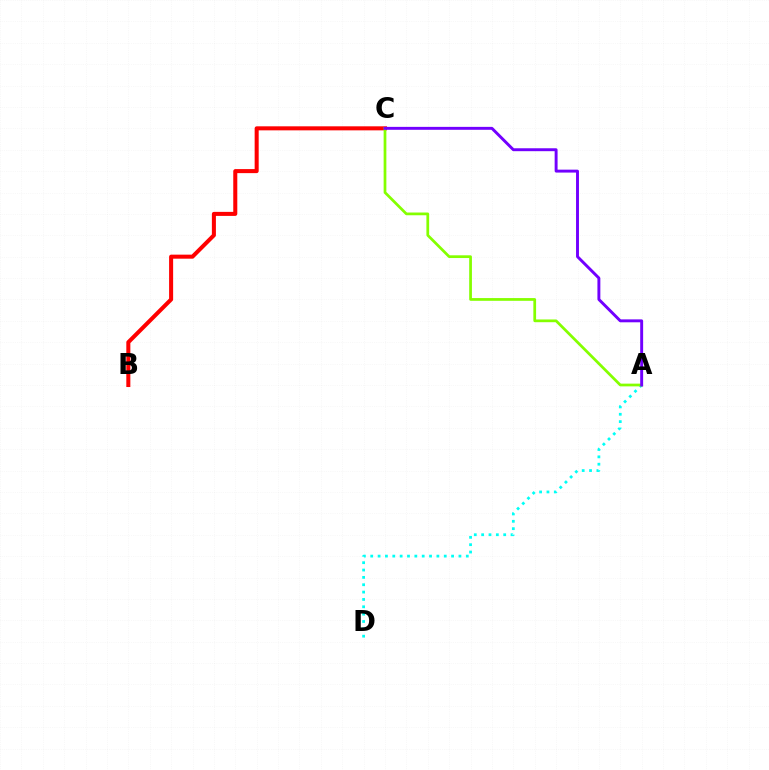{('A', 'D'): [{'color': '#00fff6', 'line_style': 'dotted', 'thickness': 2.0}], ('B', 'C'): [{'color': '#ff0000', 'line_style': 'solid', 'thickness': 2.91}], ('A', 'C'): [{'color': '#84ff00', 'line_style': 'solid', 'thickness': 1.97}, {'color': '#7200ff', 'line_style': 'solid', 'thickness': 2.11}]}